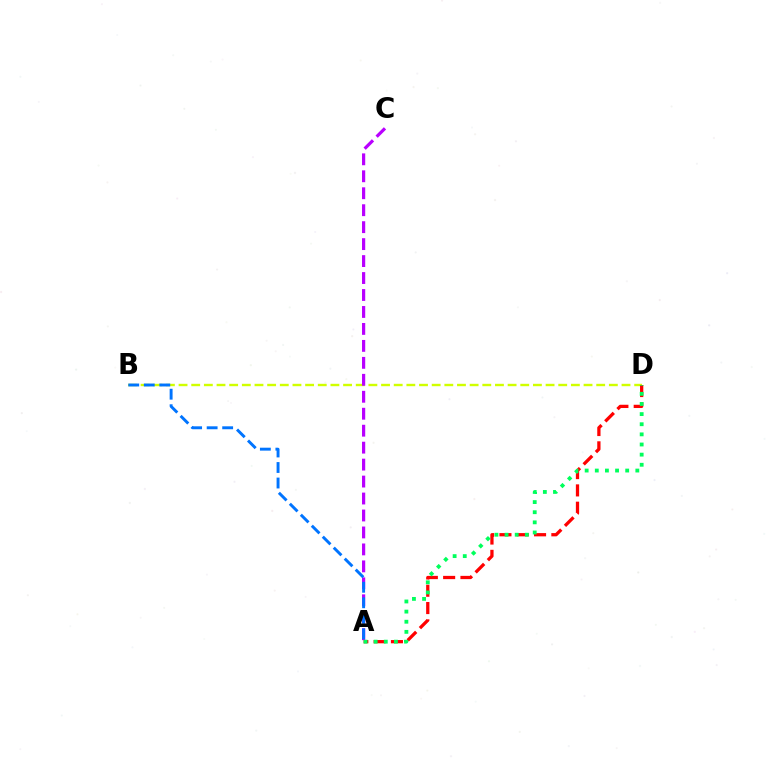{('B', 'D'): [{'color': '#d1ff00', 'line_style': 'dashed', 'thickness': 1.72}], ('A', 'C'): [{'color': '#b900ff', 'line_style': 'dashed', 'thickness': 2.3}], ('A', 'D'): [{'color': '#ff0000', 'line_style': 'dashed', 'thickness': 2.35}, {'color': '#00ff5c', 'line_style': 'dotted', 'thickness': 2.75}], ('A', 'B'): [{'color': '#0074ff', 'line_style': 'dashed', 'thickness': 2.11}]}